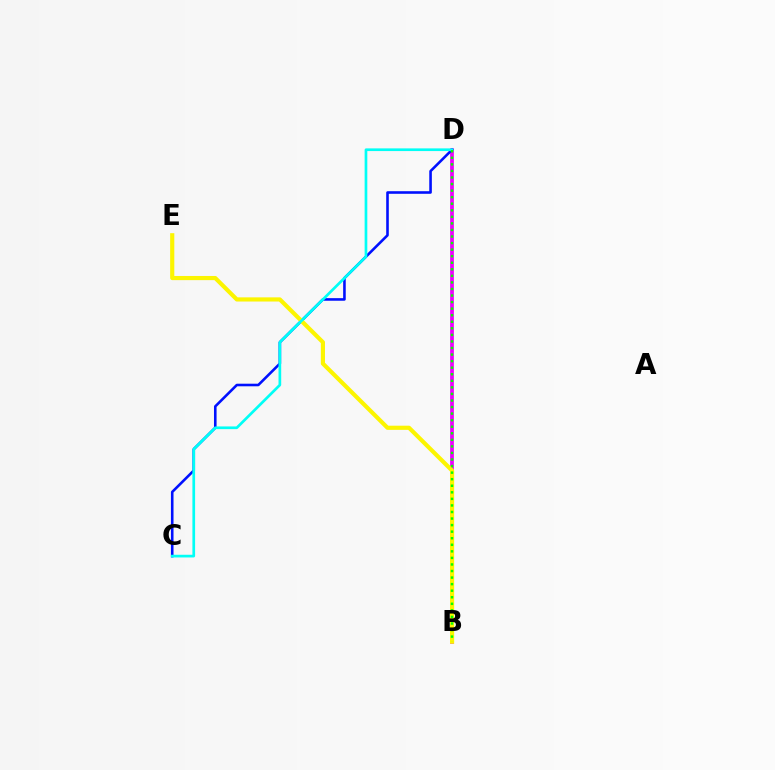{('B', 'D'): [{'color': '#ff0000', 'line_style': 'solid', 'thickness': 1.51}, {'color': '#ee00ff', 'line_style': 'solid', 'thickness': 2.67}, {'color': '#08ff00', 'line_style': 'dotted', 'thickness': 1.78}], ('C', 'D'): [{'color': '#0010ff', 'line_style': 'solid', 'thickness': 1.87}, {'color': '#00fff6', 'line_style': 'solid', 'thickness': 1.93}], ('B', 'E'): [{'color': '#fcf500', 'line_style': 'solid', 'thickness': 3.0}]}